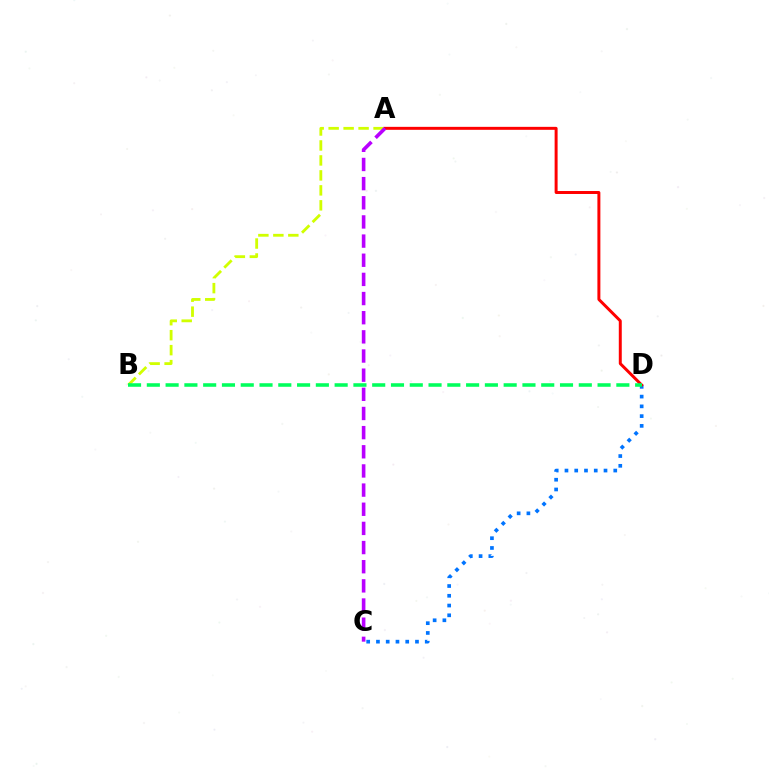{('C', 'D'): [{'color': '#0074ff', 'line_style': 'dotted', 'thickness': 2.65}], ('A', 'D'): [{'color': '#ff0000', 'line_style': 'solid', 'thickness': 2.14}], ('A', 'B'): [{'color': '#d1ff00', 'line_style': 'dashed', 'thickness': 2.03}], ('A', 'C'): [{'color': '#b900ff', 'line_style': 'dashed', 'thickness': 2.6}], ('B', 'D'): [{'color': '#00ff5c', 'line_style': 'dashed', 'thickness': 2.55}]}